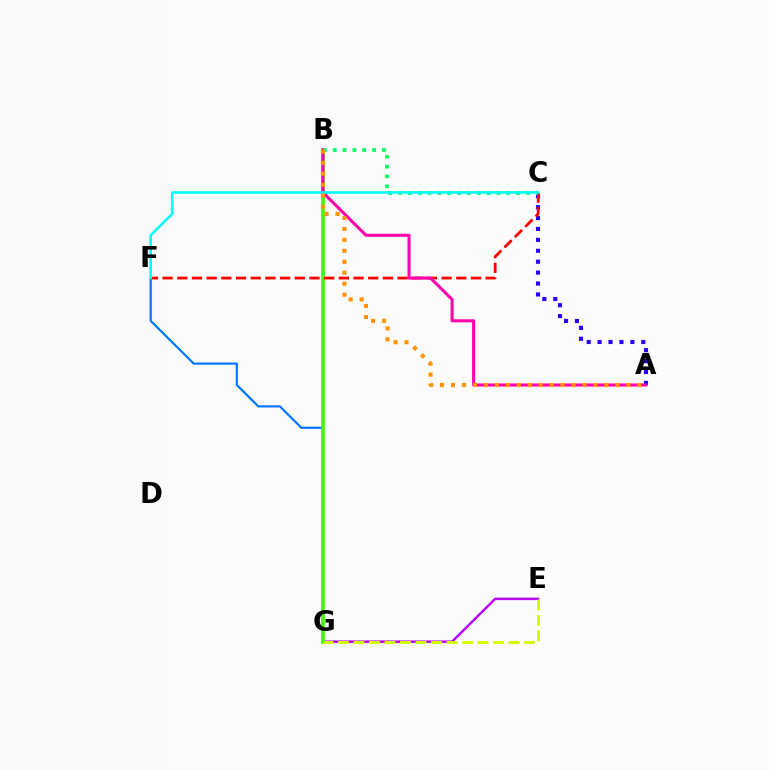{('E', 'G'): [{'color': '#b900ff', 'line_style': 'solid', 'thickness': 1.77}, {'color': '#d1ff00', 'line_style': 'dashed', 'thickness': 2.11}], ('F', 'G'): [{'color': '#0074ff', 'line_style': 'solid', 'thickness': 1.56}], ('A', 'C'): [{'color': '#2500ff', 'line_style': 'dotted', 'thickness': 2.97}], ('B', 'G'): [{'color': '#3dff00', 'line_style': 'solid', 'thickness': 2.62}], ('C', 'F'): [{'color': '#ff0000', 'line_style': 'dashed', 'thickness': 1.99}, {'color': '#00fff6', 'line_style': 'solid', 'thickness': 1.88}], ('A', 'B'): [{'color': '#ff00ac', 'line_style': 'solid', 'thickness': 2.2}, {'color': '#ff9400', 'line_style': 'dotted', 'thickness': 2.98}], ('B', 'C'): [{'color': '#00ff5c', 'line_style': 'dotted', 'thickness': 2.67}]}